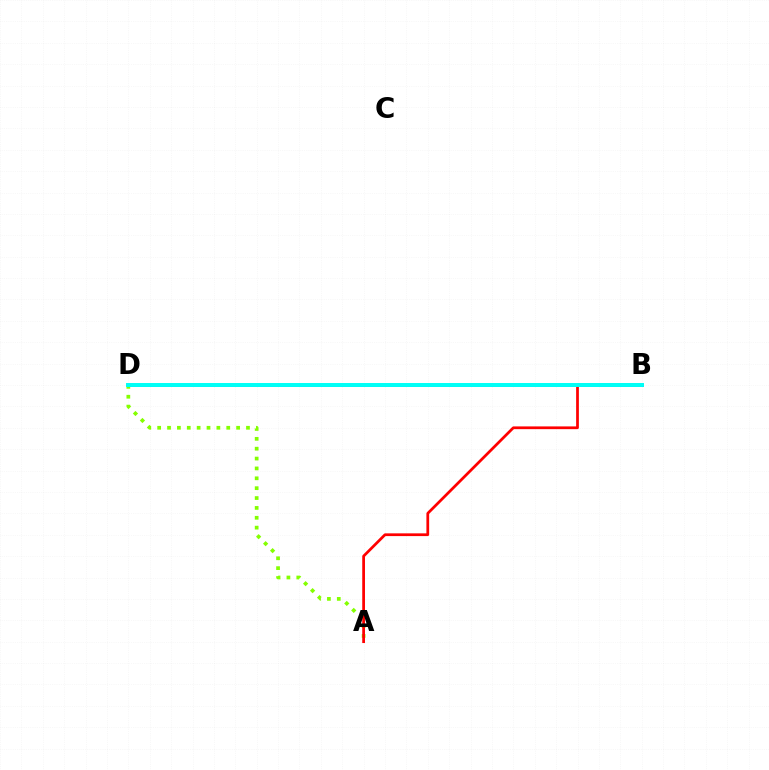{('A', 'D'): [{'color': '#84ff00', 'line_style': 'dotted', 'thickness': 2.68}], ('A', 'B'): [{'color': '#ff0000', 'line_style': 'solid', 'thickness': 1.98}], ('B', 'D'): [{'color': '#7200ff', 'line_style': 'solid', 'thickness': 2.11}, {'color': '#00fff6', 'line_style': 'solid', 'thickness': 2.86}]}